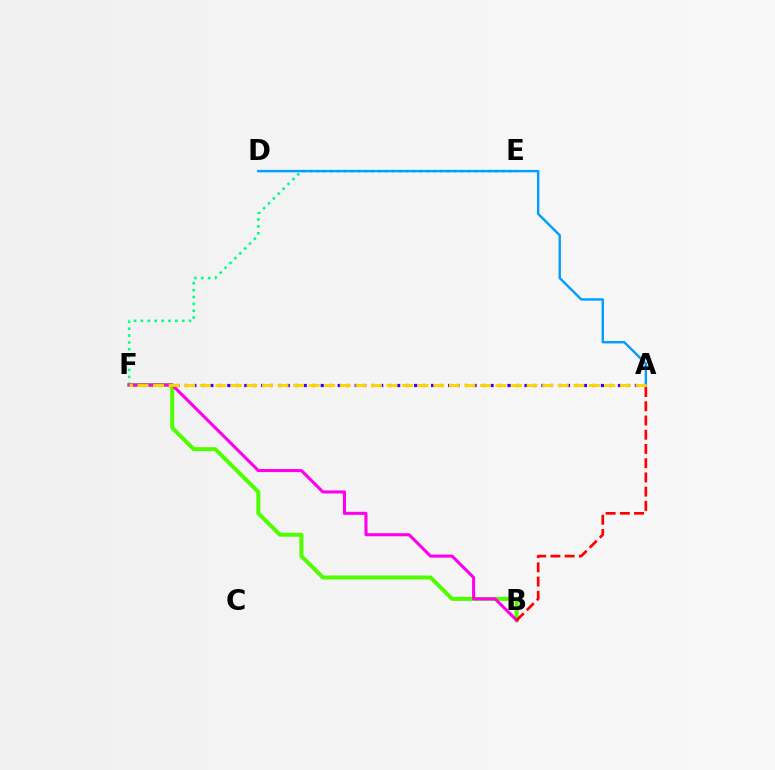{('A', 'F'): [{'color': '#3700ff', 'line_style': 'dotted', 'thickness': 2.31}, {'color': '#ffd500', 'line_style': 'dashed', 'thickness': 2.11}], ('E', 'F'): [{'color': '#00ff86', 'line_style': 'dotted', 'thickness': 1.87}], ('A', 'D'): [{'color': '#009eff', 'line_style': 'solid', 'thickness': 1.74}], ('B', 'F'): [{'color': '#4fff00', 'line_style': 'solid', 'thickness': 2.87}, {'color': '#ff00ed', 'line_style': 'solid', 'thickness': 2.22}], ('A', 'B'): [{'color': '#ff0000', 'line_style': 'dashed', 'thickness': 1.93}]}